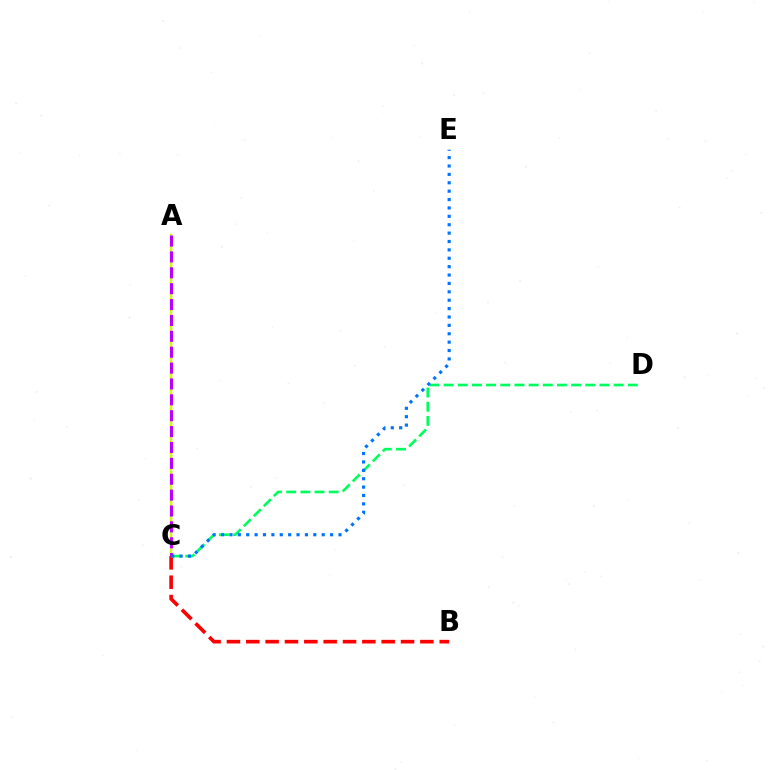{('A', 'C'): [{'color': '#d1ff00', 'line_style': 'solid', 'thickness': 1.79}, {'color': '#b900ff', 'line_style': 'dashed', 'thickness': 2.16}], ('B', 'C'): [{'color': '#ff0000', 'line_style': 'dashed', 'thickness': 2.63}], ('C', 'D'): [{'color': '#00ff5c', 'line_style': 'dashed', 'thickness': 1.93}], ('C', 'E'): [{'color': '#0074ff', 'line_style': 'dotted', 'thickness': 2.28}]}